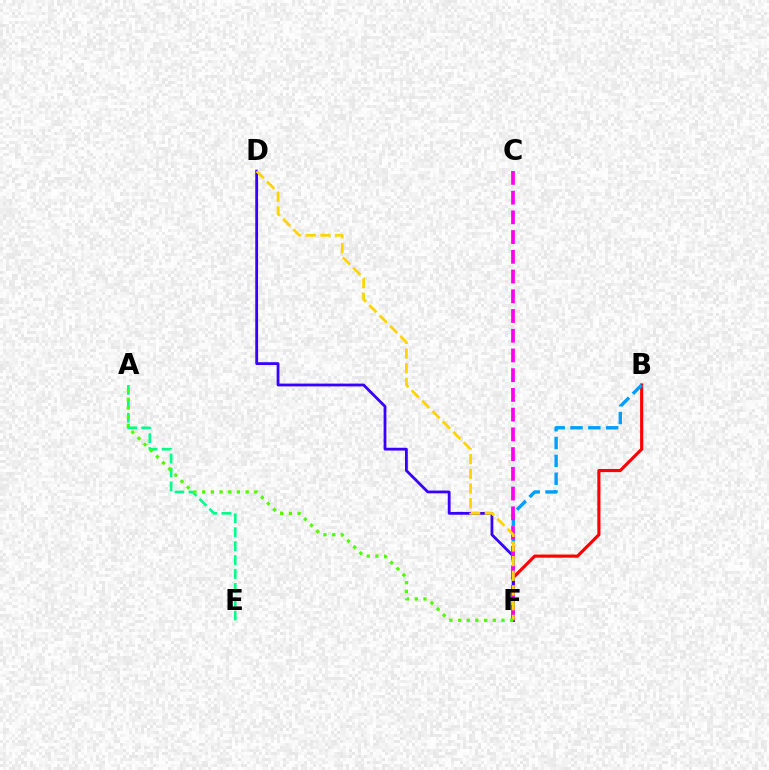{('A', 'E'): [{'color': '#00ff86', 'line_style': 'dashed', 'thickness': 1.89}], ('B', 'F'): [{'color': '#ff0000', 'line_style': 'solid', 'thickness': 2.26}, {'color': '#009eff', 'line_style': 'dashed', 'thickness': 2.42}], ('D', 'F'): [{'color': '#3700ff', 'line_style': 'solid', 'thickness': 2.01}, {'color': '#ffd500', 'line_style': 'dashed', 'thickness': 2.0}], ('C', 'F'): [{'color': '#ff00ed', 'line_style': 'dashed', 'thickness': 2.68}], ('A', 'F'): [{'color': '#4fff00', 'line_style': 'dotted', 'thickness': 2.36}]}